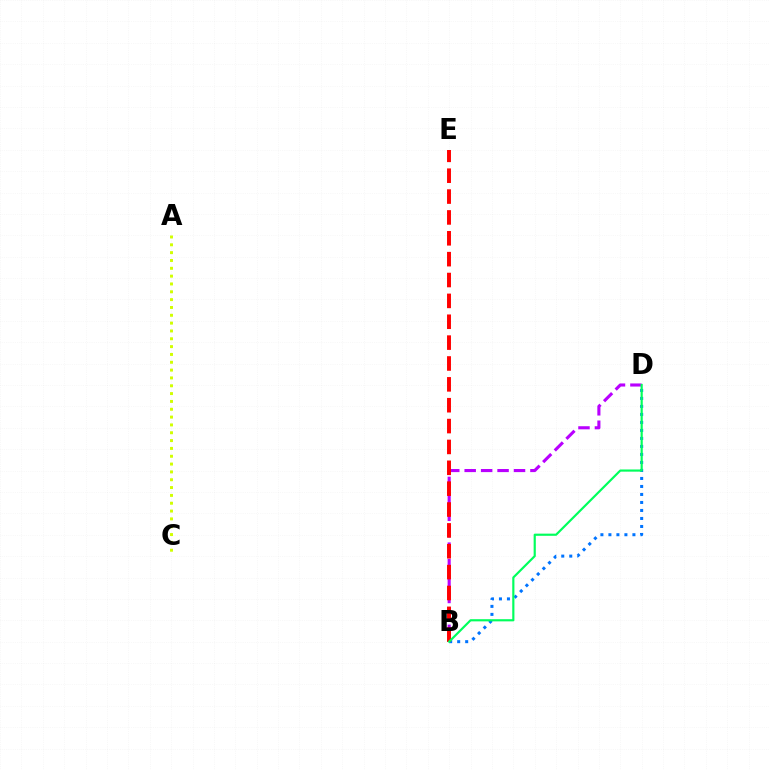{('A', 'C'): [{'color': '#d1ff00', 'line_style': 'dotted', 'thickness': 2.13}], ('B', 'D'): [{'color': '#0074ff', 'line_style': 'dotted', 'thickness': 2.17}, {'color': '#b900ff', 'line_style': 'dashed', 'thickness': 2.23}, {'color': '#00ff5c', 'line_style': 'solid', 'thickness': 1.56}], ('B', 'E'): [{'color': '#ff0000', 'line_style': 'dashed', 'thickness': 2.83}]}